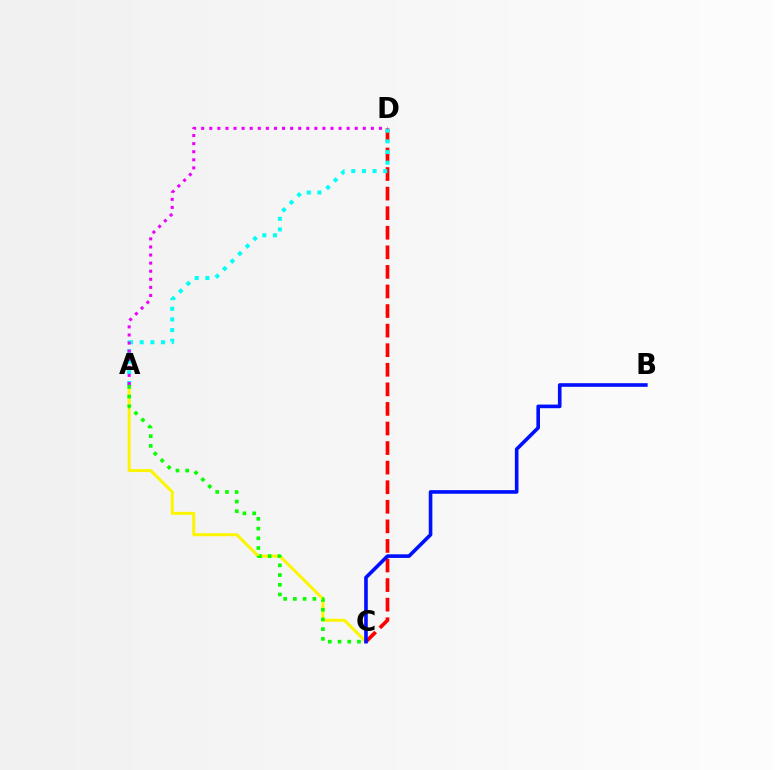{('A', 'C'): [{'color': '#fcf500', 'line_style': 'solid', 'thickness': 2.17}, {'color': '#08ff00', 'line_style': 'dotted', 'thickness': 2.64}], ('C', 'D'): [{'color': '#ff0000', 'line_style': 'dashed', 'thickness': 2.66}], ('B', 'C'): [{'color': '#0010ff', 'line_style': 'solid', 'thickness': 2.61}], ('A', 'D'): [{'color': '#00fff6', 'line_style': 'dotted', 'thickness': 2.9}, {'color': '#ee00ff', 'line_style': 'dotted', 'thickness': 2.2}]}